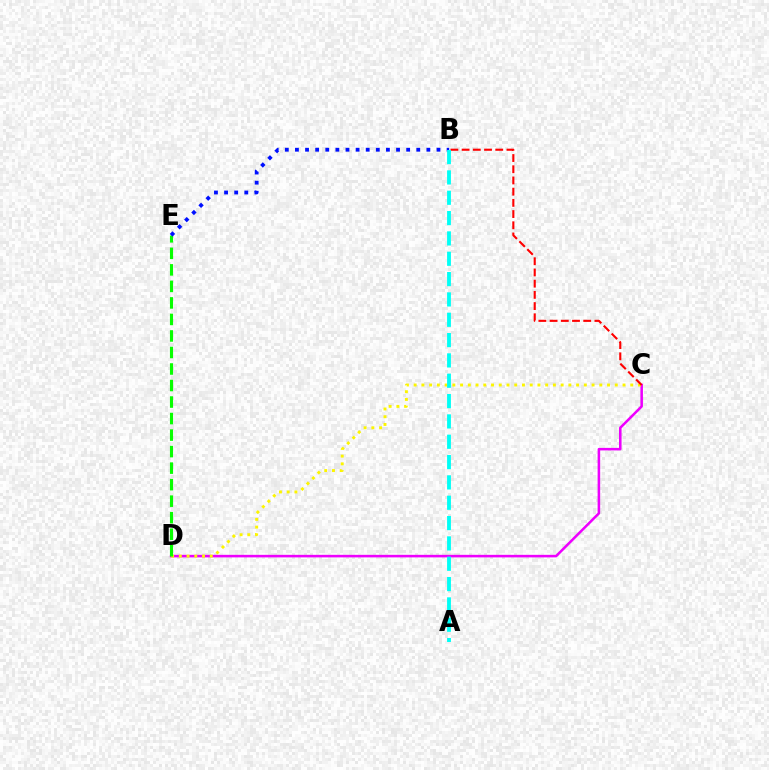{('C', 'D'): [{'color': '#ee00ff', 'line_style': 'solid', 'thickness': 1.84}, {'color': '#fcf500', 'line_style': 'dotted', 'thickness': 2.1}], ('B', 'C'): [{'color': '#ff0000', 'line_style': 'dashed', 'thickness': 1.52}], ('D', 'E'): [{'color': '#08ff00', 'line_style': 'dashed', 'thickness': 2.24}], ('B', 'E'): [{'color': '#0010ff', 'line_style': 'dotted', 'thickness': 2.75}], ('A', 'B'): [{'color': '#00fff6', 'line_style': 'dashed', 'thickness': 2.76}]}